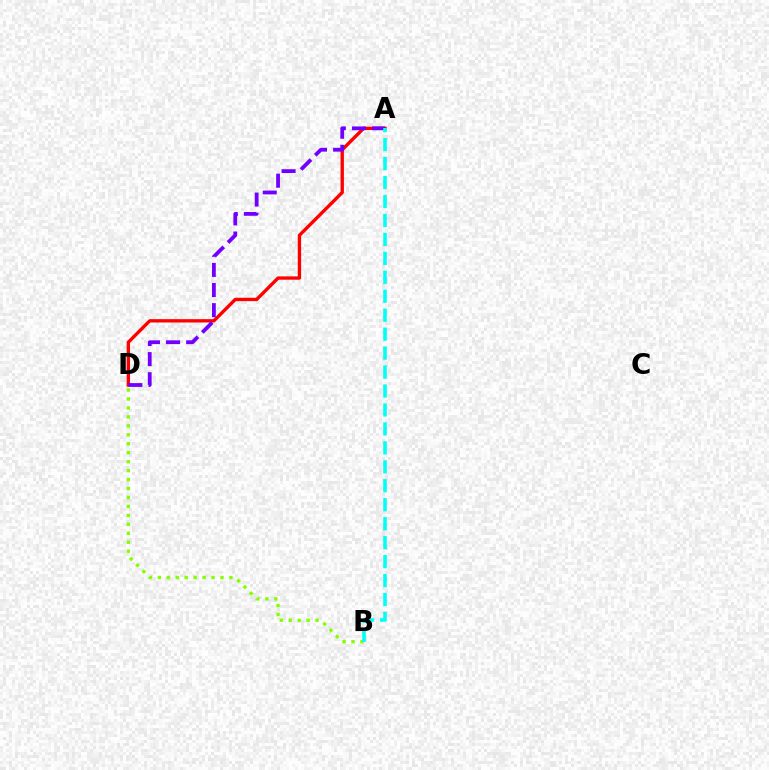{('B', 'D'): [{'color': '#84ff00', 'line_style': 'dotted', 'thickness': 2.43}], ('A', 'D'): [{'color': '#ff0000', 'line_style': 'solid', 'thickness': 2.41}, {'color': '#7200ff', 'line_style': 'dashed', 'thickness': 2.73}], ('A', 'B'): [{'color': '#00fff6', 'line_style': 'dashed', 'thickness': 2.57}]}